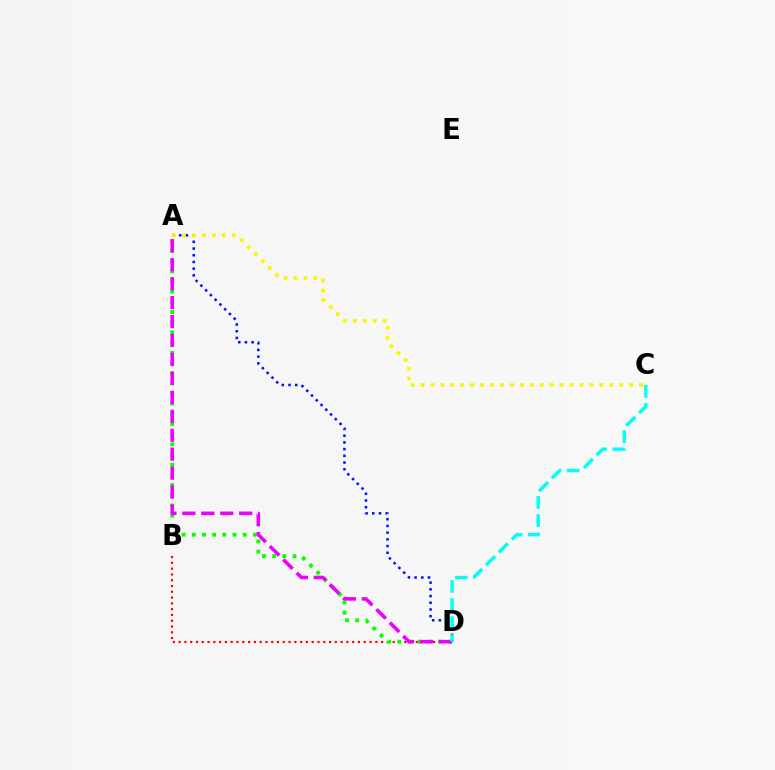{('B', 'D'): [{'color': '#ff0000', 'line_style': 'dotted', 'thickness': 1.57}], ('A', 'D'): [{'color': '#08ff00', 'line_style': 'dotted', 'thickness': 2.76}, {'color': '#ee00ff', 'line_style': 'dashed', 'thickness': 2.57}, {'color': '#0010ff', 'line_style': 'dotted', 'thickness': 1.82}], ('A', 'C'): [{'color': '#fcf500', 'line_style': 'dotted', 'thickness': 2.7}], ('C', 'D'): [{'color': '#00fff6', 'line_style': 'dashed', 'thickness': 2.46}]}